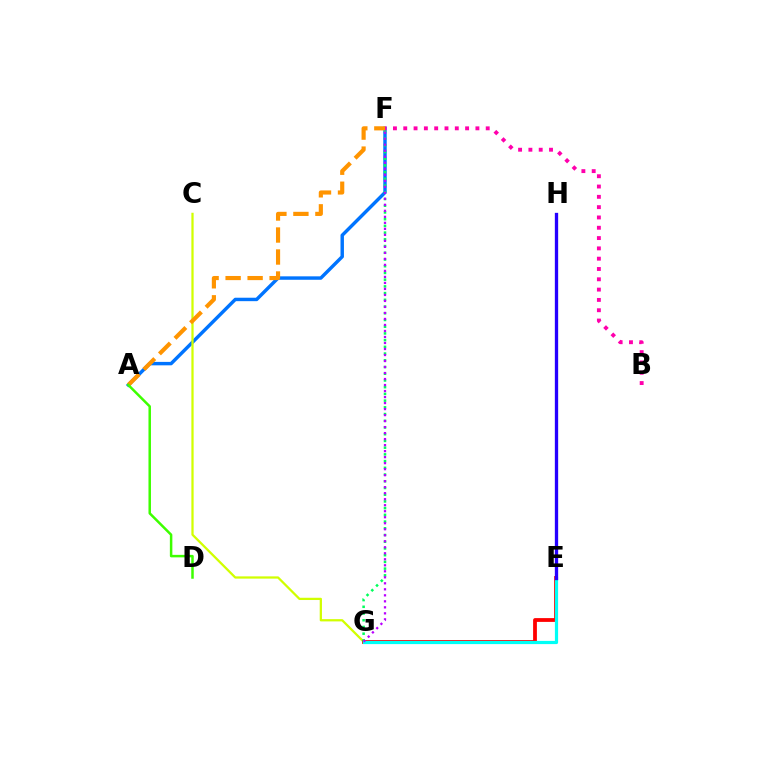{('A', 'F'): [{'color': '#0074ff', 'line_style': 'solid', 'thickness': 2.47}, {'color': '#ff9400', 'line_style': 'dashed', 'thickness': 2.99}], ('C', 'G'): [{'color': '#d1ff00', 'line_style': 'solid', 'thickness': 1.62}], ('B', 'F'): [{'color': '#ff00ac', 'line_style': 'dotted', 'thickness': 2.8}], ('E', 'G'): [{'color': '#ff0000', 'line_style': 'solid', 'thickness': 2.72}, {'color': '#00fff6', 'line_style': 'solid', 'thickness': 2.31}], ('F', 'G'): [{'color': '#00ff5c', 'line_style': 'dotted', 'thickness': 1.83}, {'color': '#b900ff', 'line_style': 'dotted', 'thickness': 1.63}], ('E', 'H'): [{'color': '#2500ff', 'line_style': 'solid', 'thickness': 2.38}], ('A', 'D'): [{'color': '#3dff00', 'line_style': 'solid', 'thickness': 1.8}]}